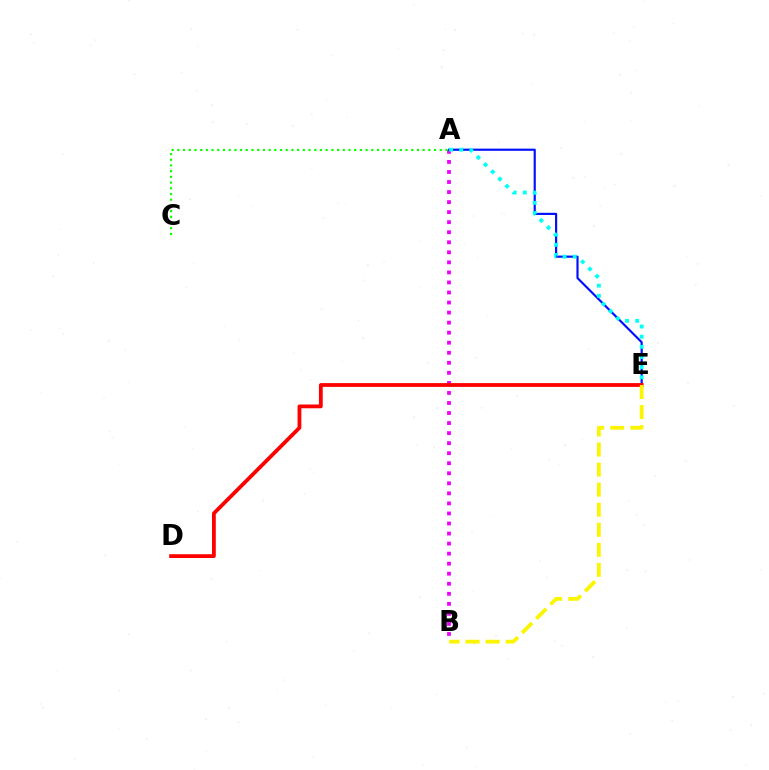{('A', 'B'): [{'color': '#ee00ff', 'line_style': 'dotted', 'thickness': 2.73}], ('A', 'E'): [{'color': '#0010ff', 'line_style': 'solid', 'thickness': 1.56}, {'color': '#00fff6', 'line_style': 'dotted', 'thickness': 2.76}], ('D', 'E'): [{'color': '#ff0000', 'line_style': 'solid', 'thickness': 2.72}], ('A', 'C'): [{'color': '#08ff00', 'line_style': 'dotted', 'thickness': 1.55}], ('B', 'E'): [{'color': '#fcf500', 'line_style': 'dashed', 'thickness': 2.73}]}